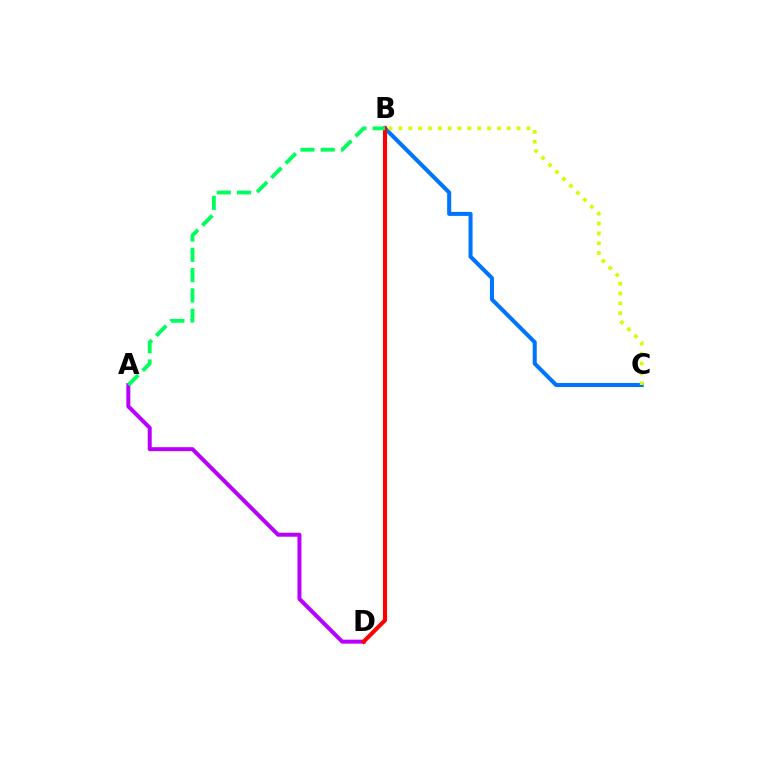{('A', 'D'): [{'color': '#b900ff', 'line_style': 'solid', 'thickness': 2.87}], ('B', 'C'): [{'color': '#0074ff', 'line_style': 'solid', 'thickness': 2.91}, {'color': '#d1ff00', 'line_style': 'dotted', 'thickness': 2.68}], ('B', 'D'): [{'color': '#ff0000', 'line_style': 'solid', 'thickness': 2.95}], ('A', 'B'): [{'color': '#00ff5c', 'line_style': 'dashed', 'thickness': 2.75}]}